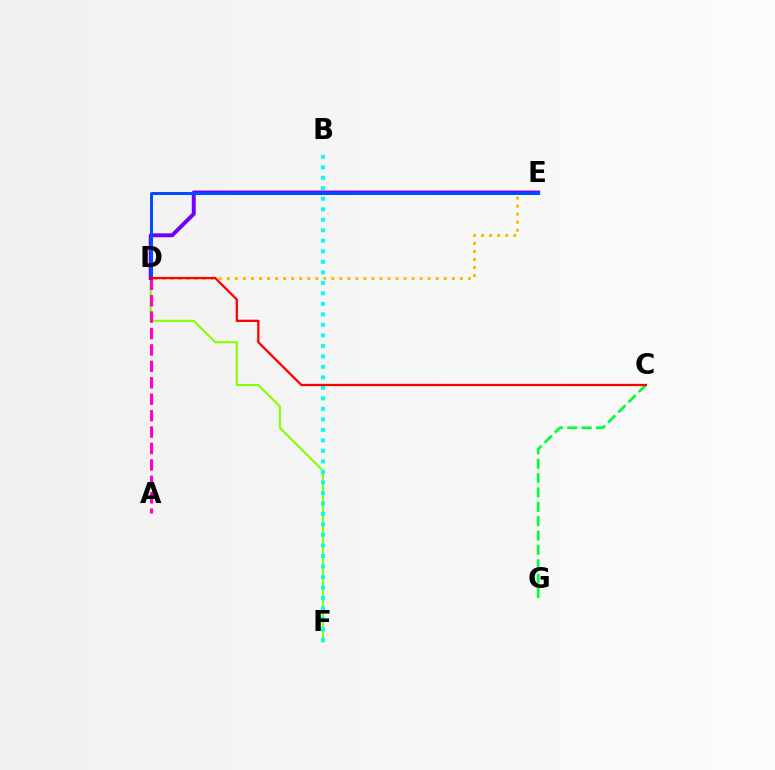{('C', 'G'): [{'color': '#00ff39', 'line_style': 'dashed', 'thickness': 1.95}], ('D', 'F'): [{'color': '#84ff00', 'line_style': 'solid', 'thickness': 1.52}], ('D', 'E'): [{'color': '#7200ff', 'line_style': 'solid', 'thickness': 2.84}, {'color': '#ffbd00', 'line_style': 'dotted', 'thickness': 2.18}, {'color': '#004bff', 'line_style': 'solid', 'thickness': 2.13}], ('A', 'D'): [{'color': '#ff00cf', 'line_style': 'dashed', 'thickness': 2.23}], ('B', 'F'): [{'color': '#00fff6', 'line_style': 'dotted', 'thickness': 2.85}], ('C', 'D'): [{'color': '#ff0000', 'line_style': 'solid', 'thickness': 1.64}]}